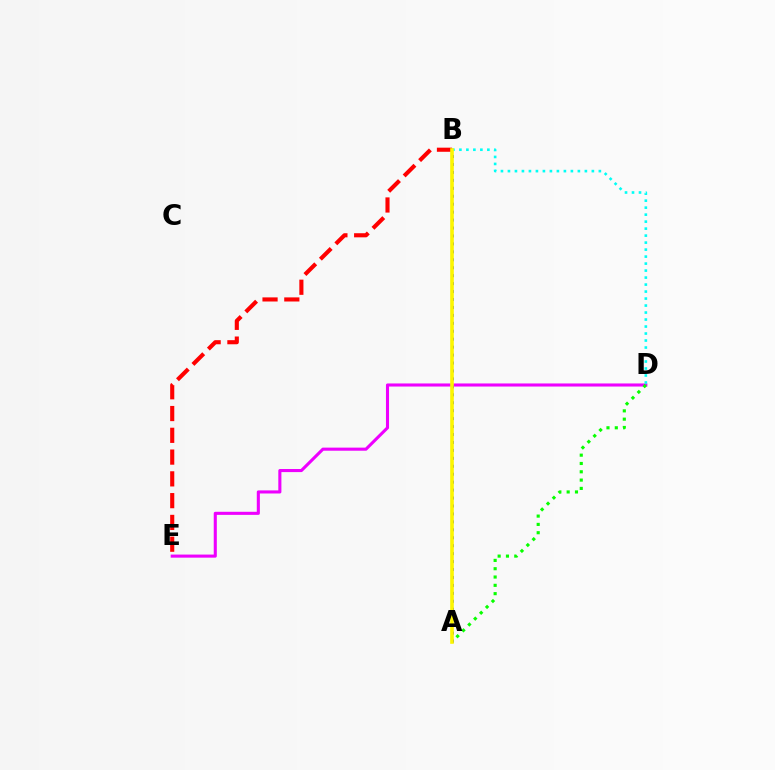{('D', 'E'): [{'color': '#ee00ff', 'line_style': 'solid', 'thickness': 2.22}], ('B', 'D'): [{'color': '#00fff6', 'line_style': 'dotted', 'thickness': 1.9}], ('B', 'E'): [{'color': '#ff0000', 'line_style': 'dashed', 'thickness': 2.96}], ('A', 'D'): [{'color': '#08ff00', 'line_style': 'dotted', 'thickness': 2.26}], ('A', 'B'): [{'color': '#0010ff', 'line_style': 'dotted', 'thickness': 2.16}, {'color': '#fcf500', 'line_style': 'solid', 'thickness': 2.6}]}